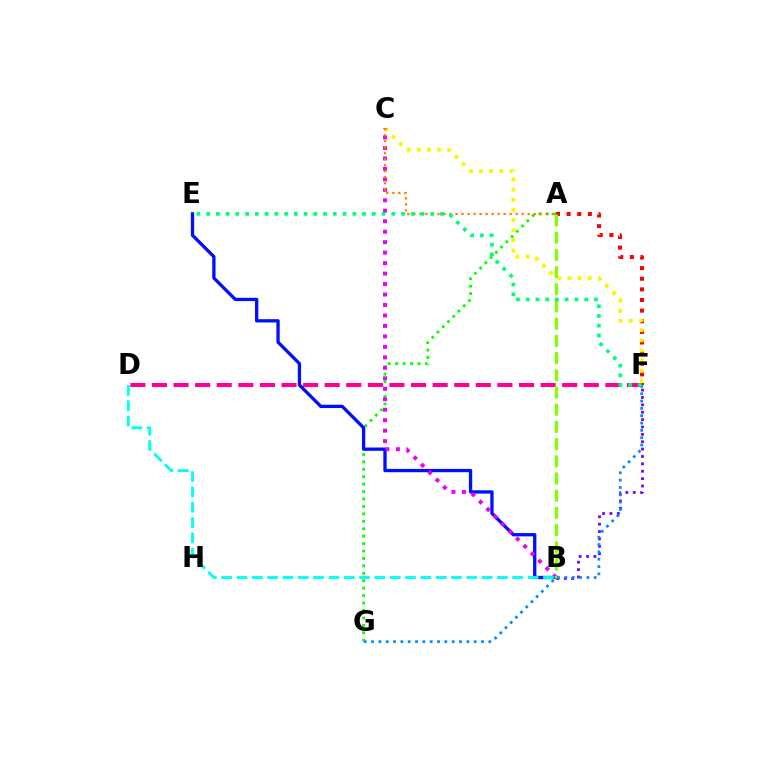{('A', 'G'): [{'color': '#08ff00', 'line_style': 'dotted', 'thickness': 2.02}], ('A', 'F'): [{'color': '#ff0000', 'line_style': 'dotted', 'thickness': 2.89}], ('D', 'F'): [{'color': '#ff0094', 'line_style': 'dashed', 'thickness': 2.93}], ('B', 'E'): [{'color': '#0010ff', 'line_style': 'solid', 'thickness': 2.38}], ('C', 'F'): [{'color': '#fcf500', 'line_style': 'dotted', 'thickness': 2.76}], ('B', 'F'): [{'color': '#7200ff', 'line_style': 'dotted', 'thickness': 2.0}], ('B', 'C'): [{'color': '#ee00ff', 'line_style': 'dotted', 'thickness': 2.84}], ('B', 'D'): [{'color': '#00fff6', 'line_style': 'dashed', 'thickness': 2.08}], ('A', 'C'): [{'color': '#ff7c00', 'line_style': 'dotted', 'thickness': 1.63}], ('A', 'B'): [{'color': '#84ff00', 'line_style': 'dashed', 'thickness': 2.34}], ('F', 'G'): [{'color': '#008cff', 'line_style': 'dotted', 'thickness': 1.99}], ('E', 'F'): [{'color': '#00ff74', 'line_style': 'dotted', 'thickness': 2.65}]}